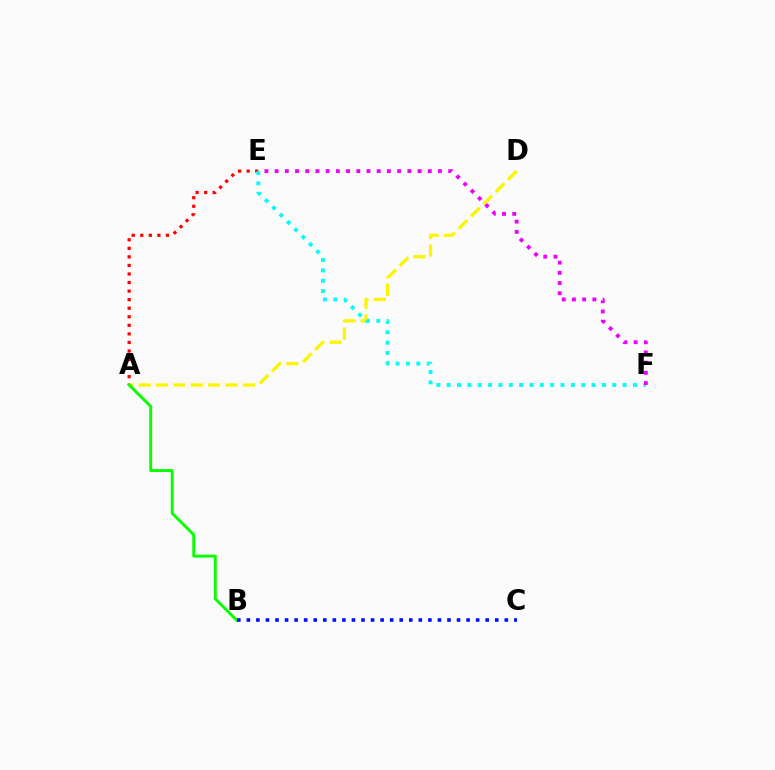{('A', 'E'): [{'color': '#ff0000', 'line_style': 'dotted', 'thickness': 2.32}], ('A', 'D'): [{'color': '#fcf500', 'line_style': 'dashed', 'thickness': 2.36}], ('E', 'F'): [{'color': '#00fff6', 'line_style': 'dotted', 'thickness': 2.81}, {'color': '#ee00ff', 'line_style': 'dotted', 'thickness': 2.77}], ('A', 'B'): [{'color': '#08ff00', 'line_style': 'solid', 'thickness': 2.1}], ('B', 'C'): [{'color': '#0010ff', 'line_style': 'dotted', 'thickness': 2.6}]}